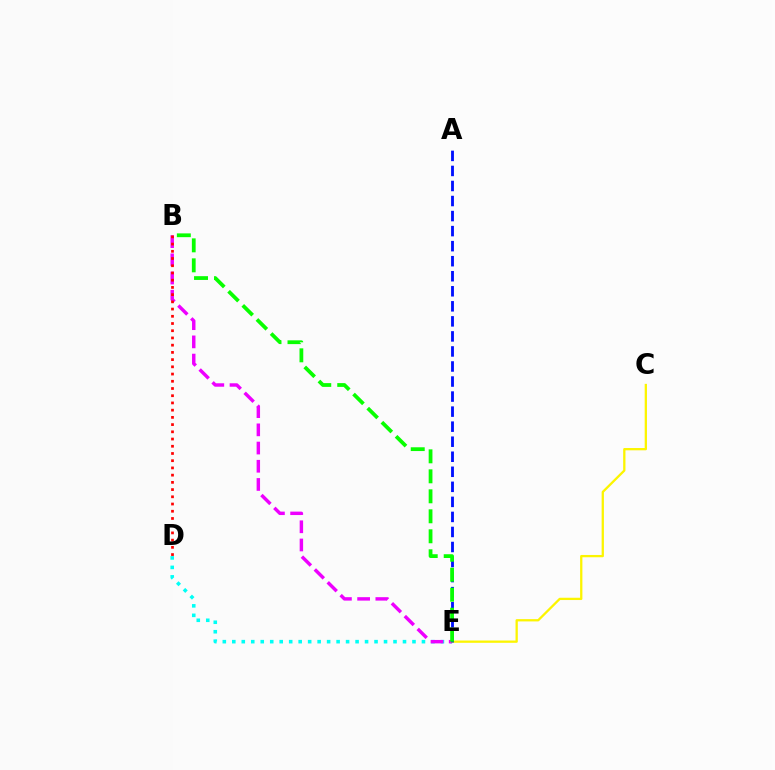{('D', 'E'): [{'color': '#00fff6', 'line_style': 'dotted', 'thickness': 2.58}], ('B', 'E'): [{'color': '#ee00ff', 'line_style': 'dashed', 'thickness': 2.47}, {'color': '#08ff00', 'line_style': 'dashed', 'thickness': 2.72}], ('C', 'E'): [{'color': '#fcf500', 'line_style': 'solid', 'thickness': 1.65}], ('A', 'E'): [{'color': '#0010ff', 'line_style': 'dashed', 'thickness': 2.04}], ('B', 'D'): [{'color': '#ff0000', 'line_style': 'dotted', 'thickness': 1.96}]}